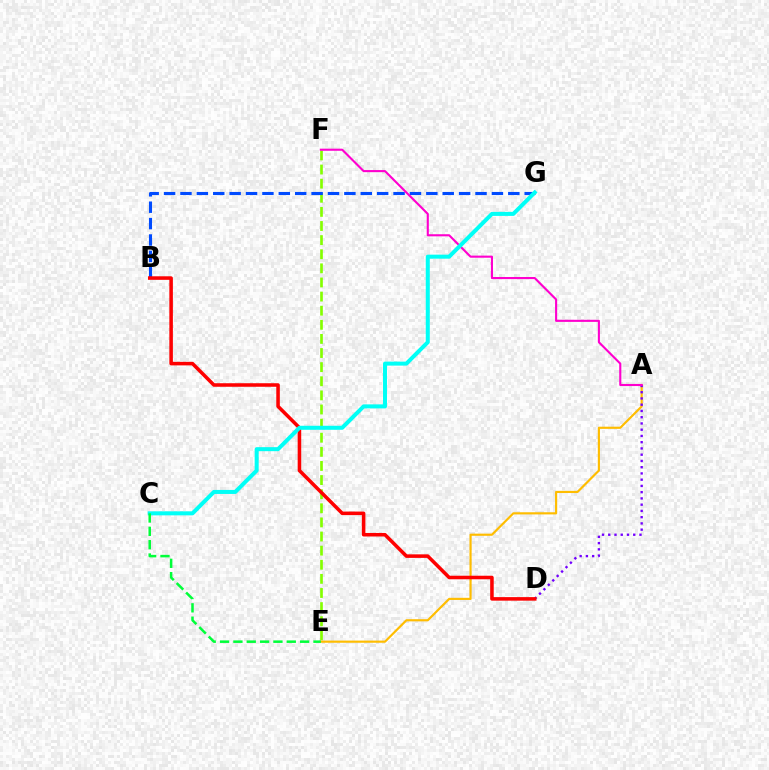{('E', 'F'): [{'color': '#84ff00', 'line_style': 'dashed', 'thickness': 1.92}], ('A', 'E'): [{'color': '#ffbd00', 'line_style': 'solid', 'thickness': 1.56}], ('A', 'D'): [{'color': '#7200ff', 'line_style': 'dotted', 'thickness': 1.7}], ('B', 'G'): [{'color': '#004bff', 'line_style': 'dashed', 'thickness': 2.23}], ('A', 'F'): [{'color': '#ff00cf', 'line_style': 'solid', 'thickness': 1.52}], ('B', 'D'): [{'color': '#ff0000', 'line_style': 'solid', 'thickness': 2.55}], ('C', 'G'): [{'color': '#00fff6', 'line_style': 'solid', 'thickness': 2.89}], ('C', 'E'): [{'color': '#00ff39', 'line_style': 'dashed', 'thickness': 1.81}]}